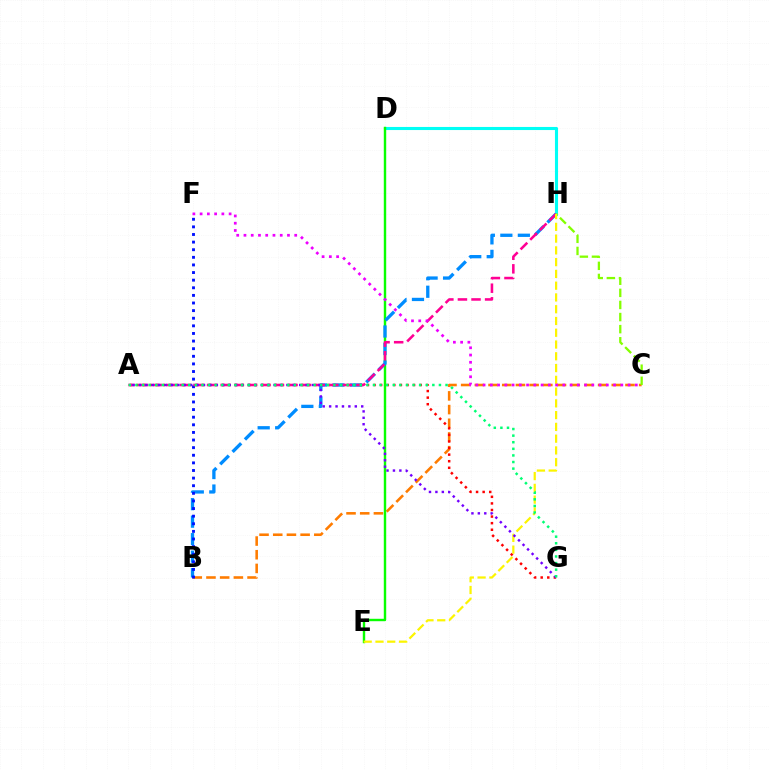{('B', 'C'): [{'color': '#ff7c00', 'line_style': 'dashed', 'thickness': 1.86}], ('D', 'H'): [{'color': '#00fff6', 'line_style': 'solid', 'thickness': 2.23}], ('D', 'E'): [{'color': '#08ff00', 'line_style': 'solid', 'thickness': 1.74}], ('A', 'G'): [{'color': '#ff0000', 'line_style': 'dotted', 'thickness': 1.79}, {'color': '#7200ff', 'line_style': 'dotted', 'thickness': 1.74}, {'color': '#00ff74', 'line_style': 'dotted', 'thickness': 1.79}], ('B', 'H'): [{'color': '#008cff', 'line_style': 'dashed', 'thickness': 2.38}], ('B', 'F'): [{'color': '#0010ff', 'line_style': 'dotted', 'thickness': 2.07}], ('C', 'H'): [{'color': '#84ff00', 'line_style': 'dashed', 'thickness': 1.64}], ('A', 'H'): [{'color': '#ff0094', 'line_style': 'dashed', 'thickness': 1.85}], ('E', 'H'): [{'color': '#fcf500', 'line_style': 'dashed', 'thickness': 1.6}], ('C', 'F'): [{'color': '#ee00ff', 'line_style': 'dotted', 'thickness': 1.97}]}